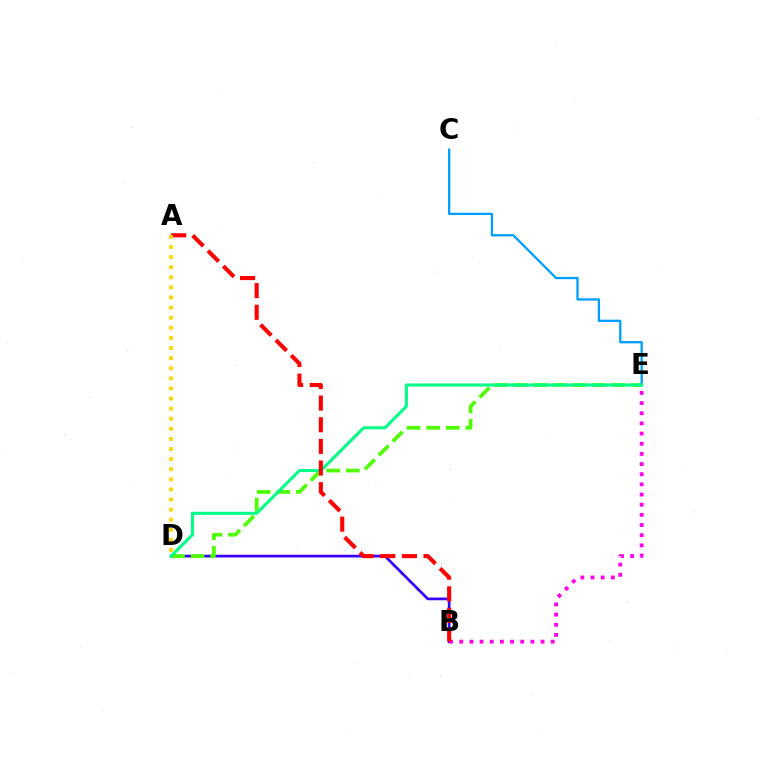{('B', 'D'): [{'color': '#3700ff', 'line_style': 'solid', 'thickness': 1.96}], ('D', 'E'): [{'color': '#4fff00', 'line_style': 'dashed', 'thickness': 2.66}, {'color': '#00ff86', 'line_style': 'solid', 'thickness': 2.21}], ('B', 'E'): [{'color': '#ff00ed', 'line_style': 'dotted', 'thickness': 2.76}], ('C', 'E'): [{'color': '#009eff', 'line_style': 'solid', 'thickness': 1.66}], ('A', 'B'): [{'color': '#ff0000', 'line_style': 'dashed', 'thickness': 2.94}], ('A', 'D'): [{'color': '#ffd500', 'line_style': 'dotted', 'thickness': 2.74}]}